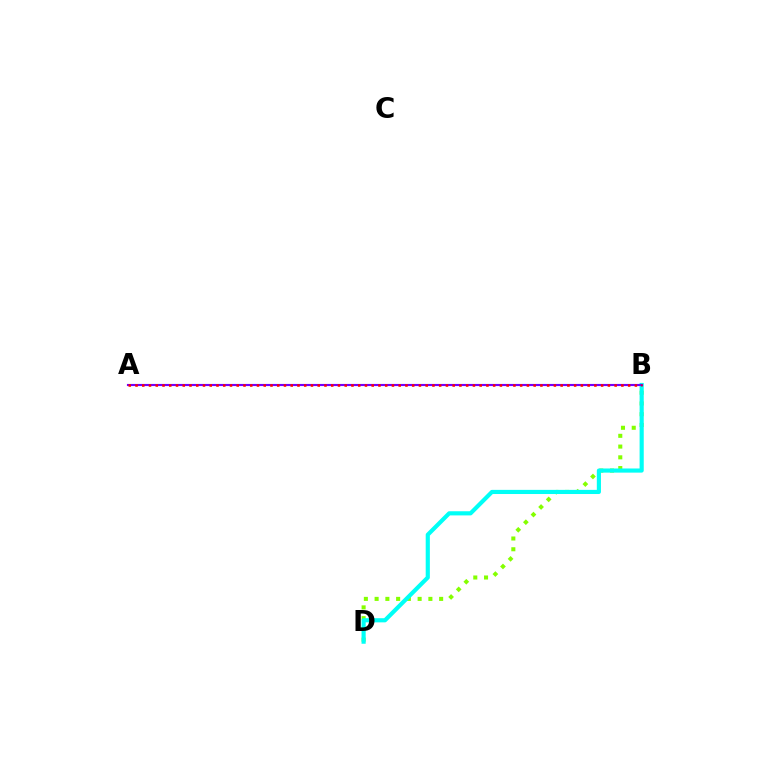{('B', 'D'): [{'color': '#84ff00', 'line_style': 'dotted', 'thickness': 2.92}, {'color': '#00fff6', 'line_style': 'solid', 'thickness': 2.99}], ('A', 'B'): [{'color': '#7200ff', 'line_style': 'solid', 'thickness': 1.54}, {'color': '#ff0000', 'line_style': 'dotted', 'thickness': 1.83}]}